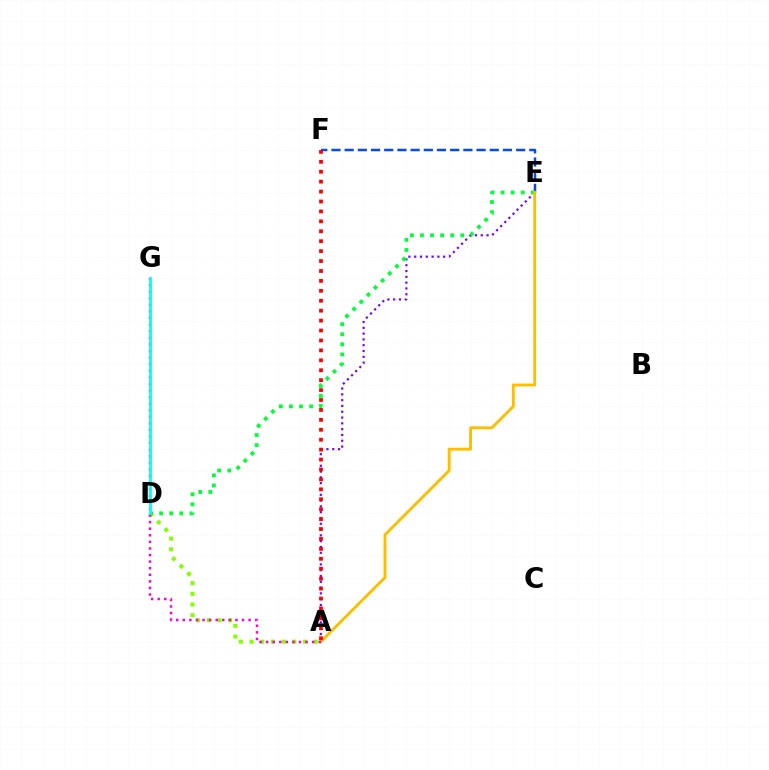{('E', 'F'): [{'color': '#004bff', 'line_style': 'dashed', 'thickness': 1.79}], ('A', 'E'): [{'color': '#7200ff', 'line_style': 'dotted', 'thickness': 1.58}, {'color': '#ffbd00', 'line_style': 'solid', 'thickness': 2.07}], ('A', 'D'): [{'color': '#84ff00', 'line_style': 'dotted', 'thickness': 2.9}], ('D', 'E'): [{'color': '#00ff39', 'line_style': 'dotted', 'thickness': 2.74}], ('A', 'F'): [{'color': '#ff0000', 'line_style': 'dotted', 'thickness': 2.7}], ('A', 'G'): [{'color': '#ff00cf', 'line_style': 'dotted', 'thickness': 1.79}], ('D', 'G'): [{'color': '#00fff6', 'line_style': 'solid', 'thickness': 1.99}]}